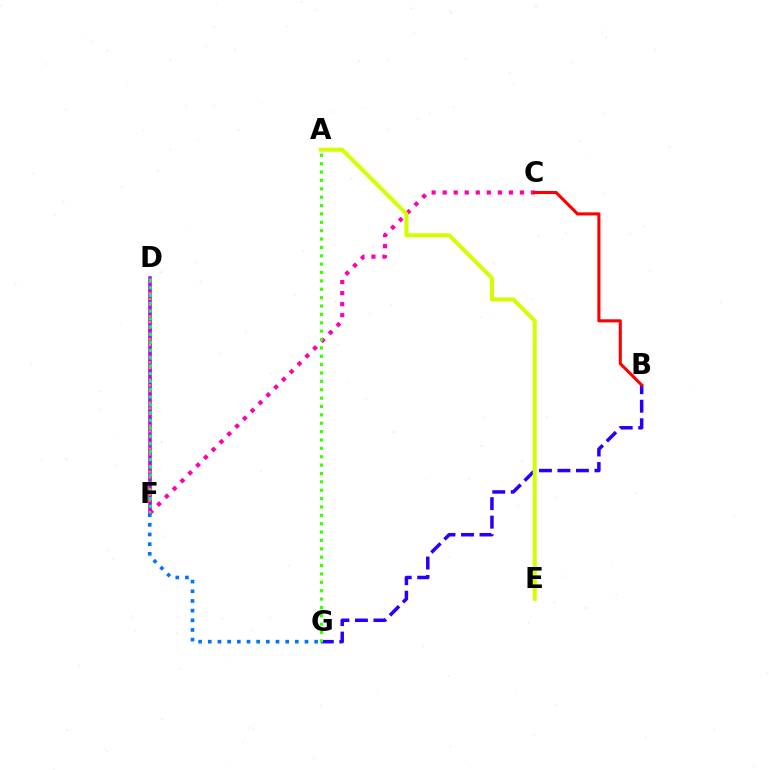{('D', 'F'): [{'color': '#00fff6', 'line_style': 'dotted', 'thickness': 2.24}, {'color': '#b900ff', 'line_style': 'solid', 'thickness': 2.55}, {'color': '#ff9400', 'line_style': 'dotted', 'thickness': 1.56}, {'color': '#00ff5c', 'line_style': 'dotted', 'thickness': 2.12}], ('C', 'F'): [{'color': '#ff00ac', 'line_style': 'dotted', 'thickness': 3.0}], ('B', 'G'): [{'color': '#2500ff', 'line_style': 'dashed', 'thickness': 2.51}], ('F', 'G'): [{'color': '#0074ff', 'line_style': 'dotted', 'thickness': 2.63}], ('A', 'G'): [{'color': '#3dff00', 'line_style': 'dotted', 'thickness': 2.27}], ('B', 'C'): [{'color': '#ff0000', 'line_style': 'solid', 'thickness': 2.22}], ('A', 'E'): [{'color': '#d1ff00', 'line_style': 'solid', 'thickness': 2.87}]}